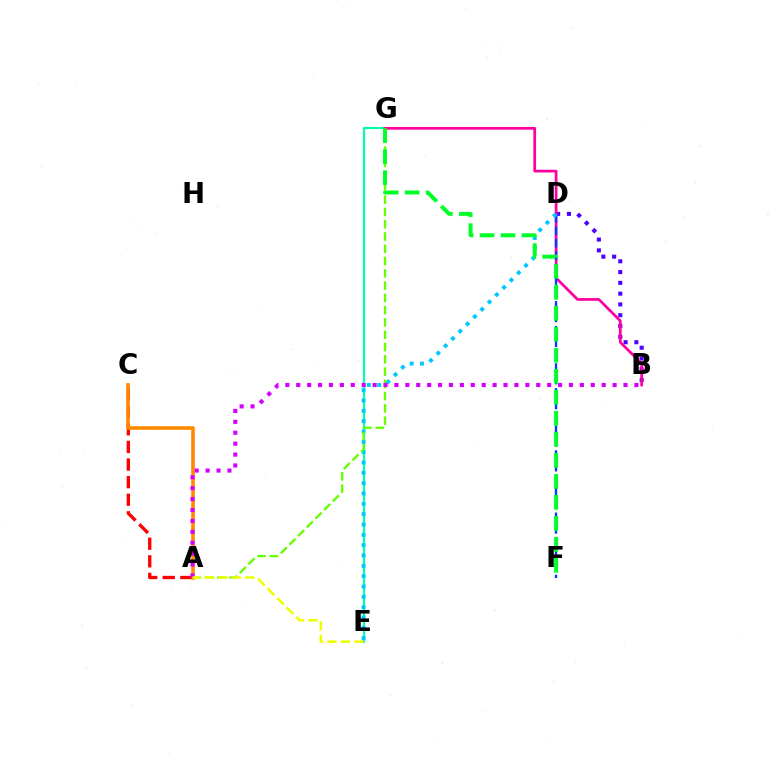{('A', 'C'): [{'color': '#ff0000', 'line_style': 'dashed', 'thickness': 2.39}, {'color': '#ff8800', 'line_style': 'solid', 'thickness': 2.59}], ('B', 'D'): [{'color': '#4f00ff', 'line_style': 'dotted', 'thickness': 2.93}], ('E', 'G'): [{'color': '#00ffaf', 'line_style': 'solid', 'thickness': 1.57}], ('B', 'G'): [{'color': '#ff00a0', 'line_style': 'solid', 'thickness': 1.97}], ('D', 'F'): [{'color': '#003fff', 'line_style': 'dashed', 'thickness': 1.69}], ('D', 'E'): [{'color': '#00c7ff', 'line_style': 'dotted', 'thickness': 2.81}], ('A', 'G'): [{'color': '#66ff00', 'line_style': 'dashed', 'thickness': 1.67}], ('A', 'B'): [{'color': '#d600ff', 'line_style': 'dotted', 'thickness': 2.96}], ('F', 'G'): [{'color': '#00ff27', 'line_style': 'dashed', 'thickness': 2.85}], ('A', 'E'): [{'color': '#eeff00', 'line_style': 'dashed', 'thickness': 1.83}]}